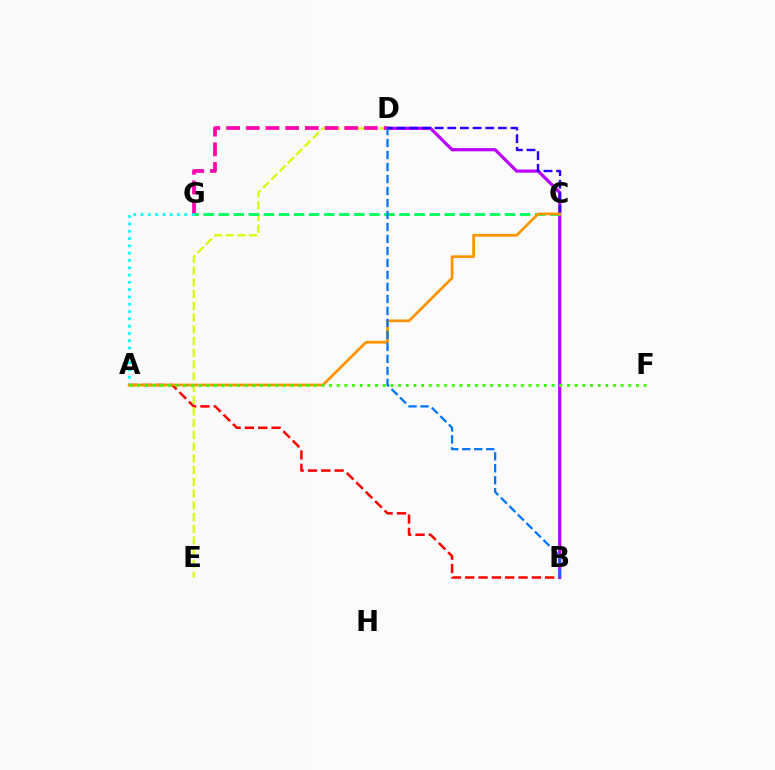{('A', 'B'): [{'color': '#ff0000', 'line_style': 'dashed', 'thickness': 1.81}], ('D', 'E'): [{'color': '#d1ff00', 'line_style': 'dashed', 'thickness': 1.59}], ('D', 'G'): [{'color': '#ff00ac', 'line_style': 'dashed', 'thickness': 2.68}], ('B', 'D'): [{'color': '#b900ff', 'line_style': 'solid', 'thickness': 2.3}, {'color': '#0074ff', 'line_style': 'dashed', 'thickness': 1.63}], ('C', 'D'): [{'color': '#2500ff', 'line_style': 'dashed', 'thickness': 1.72}], ('A', 'G'): [{'color': '#00fff6', 'line_style': 'dotted', 'thickness': 1.98}], ('C', 'G'): [{'color': '#00ff5c', 'line_style': 'dashed', 'thickness': 2.05}], ('A', 'C'): [{'color': '#ff9400', 'line_style': 'solid', 'thickness': 1.97}], ('A', 'F'): [{'color': '#3dff00', 'line_style': 'dotted', 'thickness': 2.09}]}